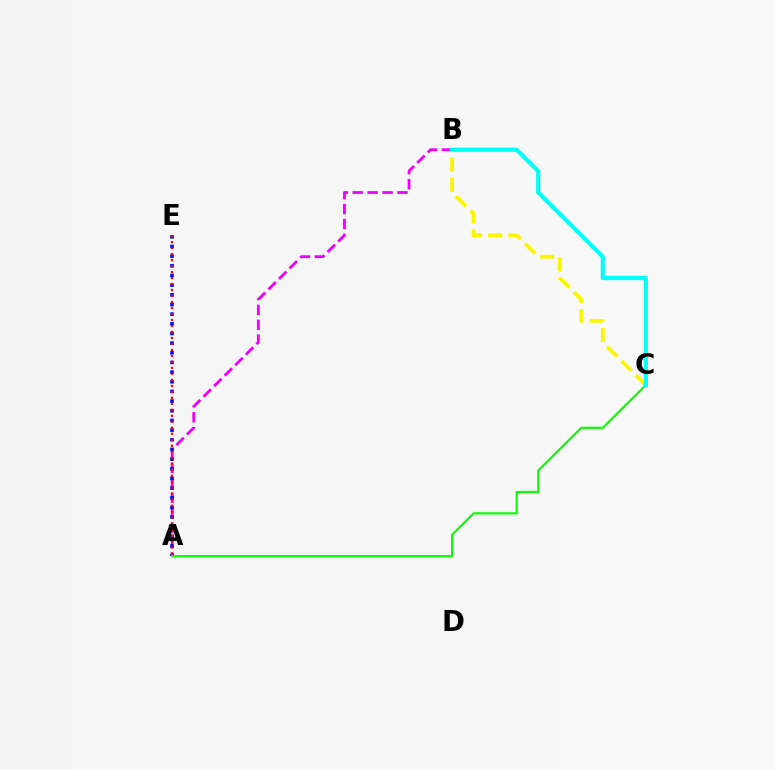{('A', 'B'): [{'color': '#ee00ff', 'line_style': 'dashed', 'thickness': 2.03}], ('A', 'E'): [{'color': '#0010ff', 'line_style': 'dotted', 'thickness': 2.63}, {'color': '#ff0000', 'line_style': 'dotted', 'thickness': 1.63}], ('A', 'C'): [{'color': '#08ff00', 'line_style': 'solid', 'thickness': 1.56}], ('B', 'C'): [{'color': '#fcf500', 'line_style': 'dashed', 'thickness': 2.75}, {'color': '#00fff6', 'line_style': 'solid', 'thickness': 2.98}]}